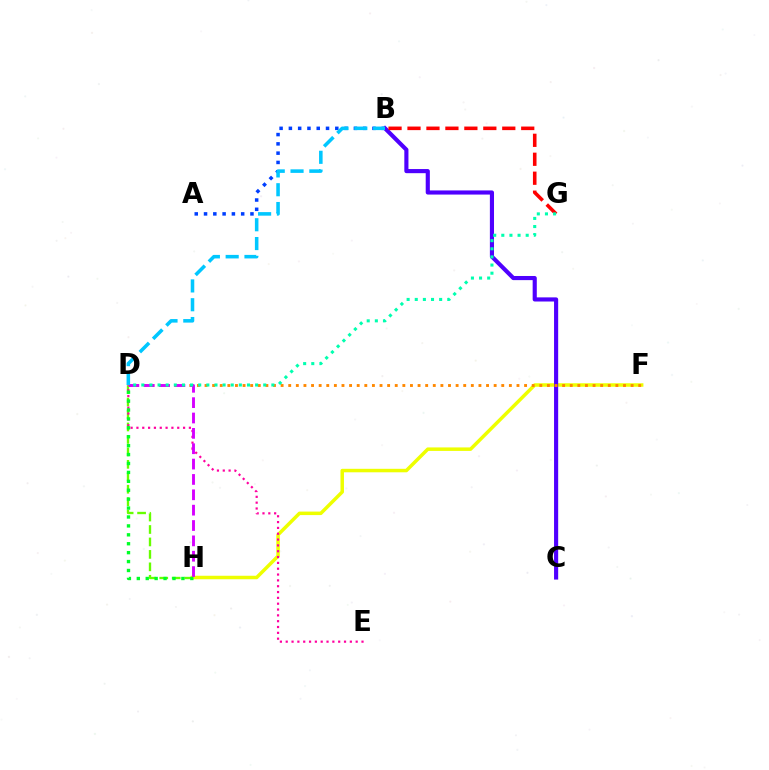{('D', 'H'): [{'color': '#66ff00', 'line_style': 'dashed', 'thickness': 1.69}, {'color': '#d600ff', 'line_style': 'dashed', 'thickness': 2.09}, {'color': '#00ff27', 'line_style': 'dotted', 'thickness': 2.42}], ('F', 'H'): [{'color': '#eeff00', 'line_style': 'solid', 'thickness': 2.52}], ('D', 'E'): [{'color': '#ff00a0', 'line_style': 'dotted', 'thickness': 1.58}], ('B', 'C'): [{'color': '#4f00ff', 'line_style': 'solid', 'thickness': 2.97}], ('D', 'F'): [{'color': '#ff8800', 'line_style': 'dotted', 'thickness': 2.07}], ('A', 'B'): [{'color': '#003fff', 'line_style': 'dotted', 'thickness': 2.52}], ('B', 'G'): [{'color': '#ff0000', 'line_style': 'dashed', 'thickness': 2.58}], ('D', 'G'): [{'color': '#00ffaf', 'line_style': 'dotted', 'thickness': 2.21}], ('B', 'D'): [{'color': '#00c7ff', 'line_style': 'dashed', 'thickness': 2.55}]}